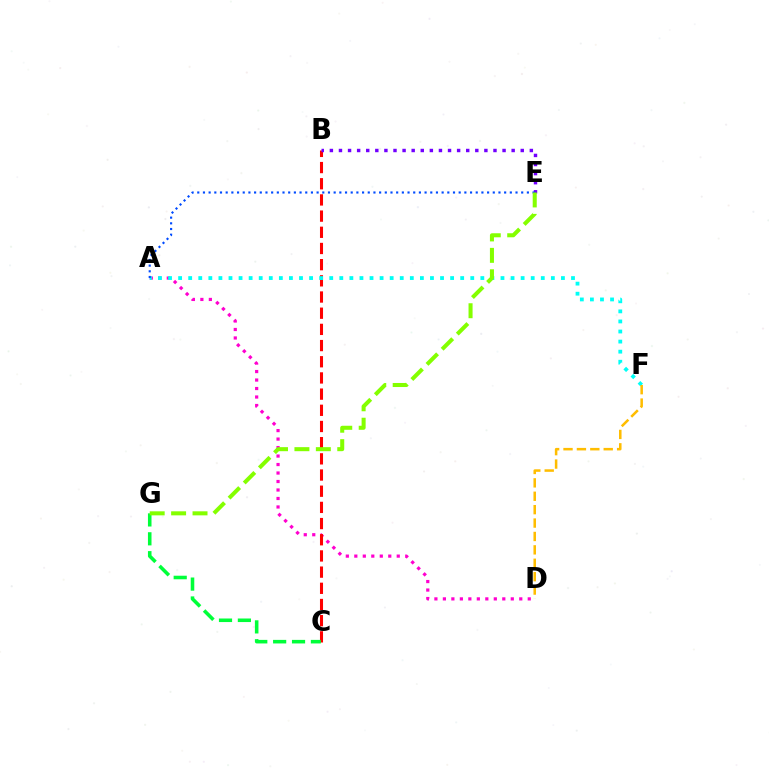{('A', 'D'): [{'color': '#ff00cf', 'line_style': 'dotted', 'thickness': 2.31}], ('B', 'C'): [{'color': '#ff0000', 'line_style': 'dashed', 'thickness': 2.2}], ('A', 'F'): [{'color': '#00fff6', 'line_style': 'dotted', 'thickness': 2.74}], ('B', 'E'): [{'color': '#7200ff', 'line_style': 'dotted', 'thickness': 2.47}], ('A', 'E'): [{'color': '#004bff', 'line_style': 'dotted', 'thickness': 1.54}], ('D', 'F'): [{'color': '#ffbd00', 'line_style': 'dashed', 'thickness': 1.82}], ('C', 'G'): [{'color': '#00ff39', 'line_style': 'dashed', 'thickness': 2.57}], ('E', 'G'): [{'color': '#84ff00', 'line_style': 'dashed', 'thickness': 2.91}]}